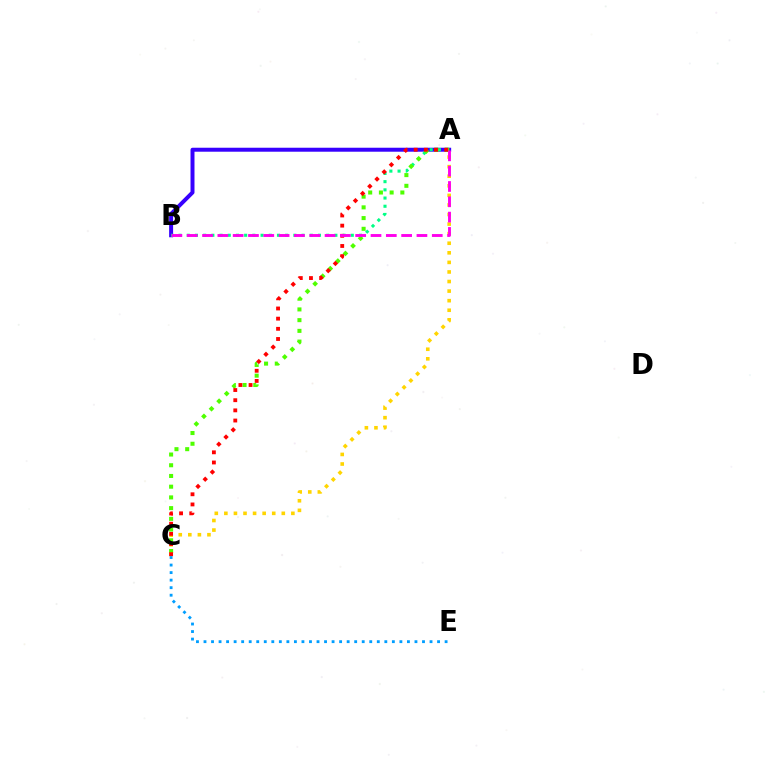{('A', 'B'): [{'color': '#3700ff', 'line_style': 'solid', 'thickness': 2.86}, {'color': '#00ff86', 'line_style': 'dotted', 'thickness': 2.23}, {'color': '#ff00ed', 'line_style': 'dashed', 'thickness': 2.08}], ('A', 'C'): [{'color': '#4fff00', 'line_style': 'dotted', 'thickness': 2.91}, {'color': '#ffd500', 'line_style': 'dotted', 'thickness': 2.6}, {'color': '#ff0000', 'line_style': 'dotted', 'thickness': 2.76}], ('C', 'E'): [{'color': '#009eff', 'line_style': 'dotted', 'thickness': 2.05}]}